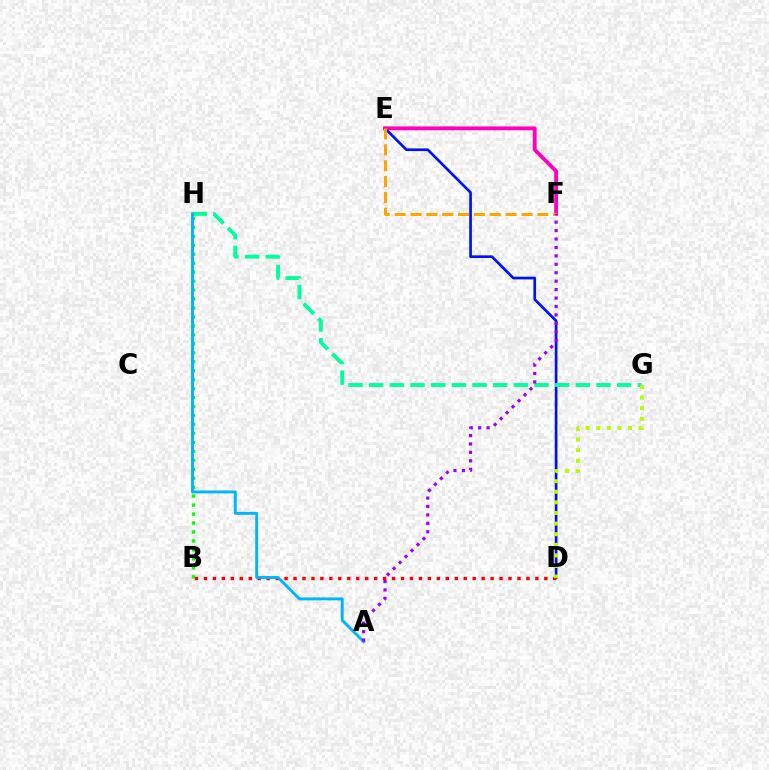{('D', 'E'): [{'color': '#0010ff', 'line_style': 'solid', 'thickness': 1.93}], ('G', 'H'): [{'color': '#00ff9d', 'line_style': 'dashed', 'thickness': 2.81}], ('E', 'F'): [{'color': '#ff00bd', 'line_style': 'solid', 'thickness': 2.76}, {'color': '#ffa500', 'line_style': 'dashed', 'thickness': 2.15}], ('B', 'D'): [{'color': '#ff0000', 'line_style': 'dotted', 'thickness': 2.43}], ('B', 'H'): [{'color': '#08ff00', 'line_style': 'dotted', 'thickness': 2.43}], ('A', 'H'): [{'color': '#00b5ff', 'line_style': 'solid', 'thickness': 2.1}], ('D', 'G'): [{'color': '#b3ff00', 'line_style': 'dotted', 'thickness': 2.88}], ('A', 'F'): [{'color': '#9b00ff', 'line_style': 'dotted', 'thickness': 2.29}]}